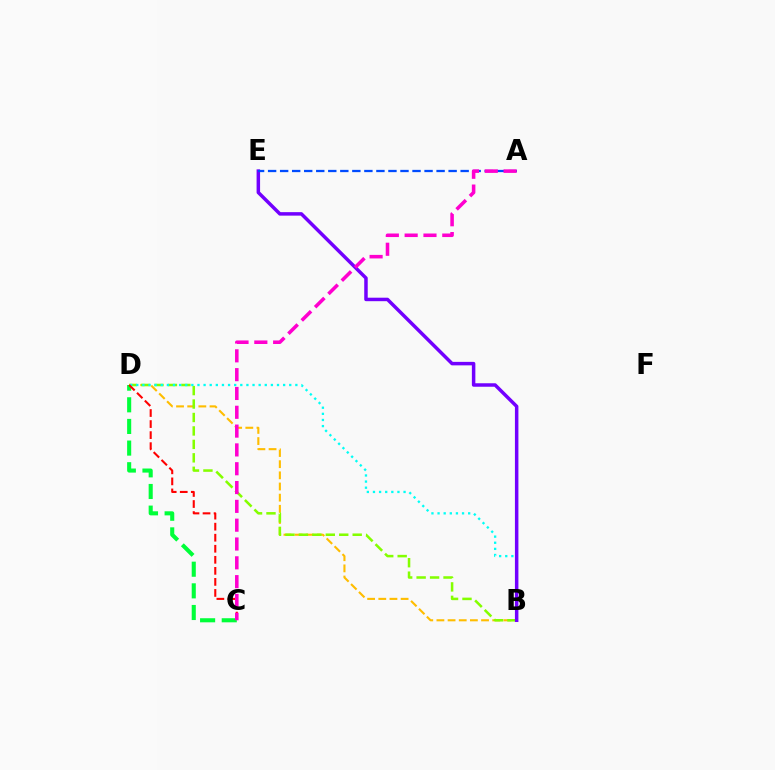{('C', 'D'): [{'color': '#00ff39', 'line_style': 'dashed', 'thickness': 2.94}, {'color': '#ff0000', 'line_style': 'dashed', 'thickness': 1.5}], ('B', 'D'): [{'color': '#ffbd00', 'line_style': 'dashed', 'thickness': 1.52}, {'color': '#84ff00', 'line_style': 'dashed', 'thickness': 1.83}, {'color': '#00fff6', 'line_style': 'dotted', 'thickness': 1.66}], ('B', 'E'): [{'color': '#7200ff', 'line_style': 'solid', 'thickness': 2.51}], ('A', 'E'): [{'color': '#004bff', 'line_style': 'dashed', 'thickness': 1.63}], ('A', 'C'): [{'color': '#ff00cf', 'line_style': 'dashed', 'thickness': 2.56}]}